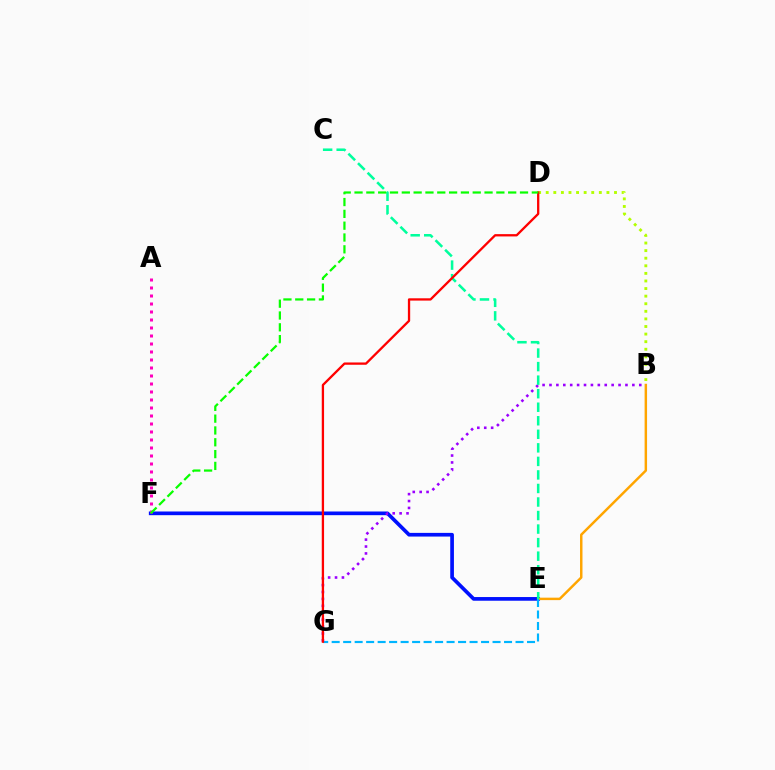{('E', 'F'): [{'color': '#0010ff', 'line_style': 'solid', 'thickness': 2.65}], ('B', 'D'): [{'color': '#b3ff00', 'line_style': 'dotted', 'thickness': 2.06}], ('B', 'E'): [{'color': '#ffa500', 'line_style': 'solid', 'thickness': 1.77}], ('E', 'G'): [{'color': '#00b5ff', 'line_style': 'dashed', 'thickness': 1.56}], ('A', 'F'): [{'color': '#ff00bd', 'line_style': 'dotted', 'thickness': 2.17}], ('B', 'G'): [{'color': '#9b00ff', 'line_style': 'dotted', 'thickness': 1.88}], ('C', 'E'): [{'color': '#00ff9d', 'line_style': 'dashed', 'thickness': 1.84}], ('D', 'G'): [{'color': '#ff0000', 'line_style': 'solid', 'thickness': 1.66}], ('D', 'F'): [{'color': '#08ff00', 'line_style': 'dashed', 'thickness': 1.61}]}